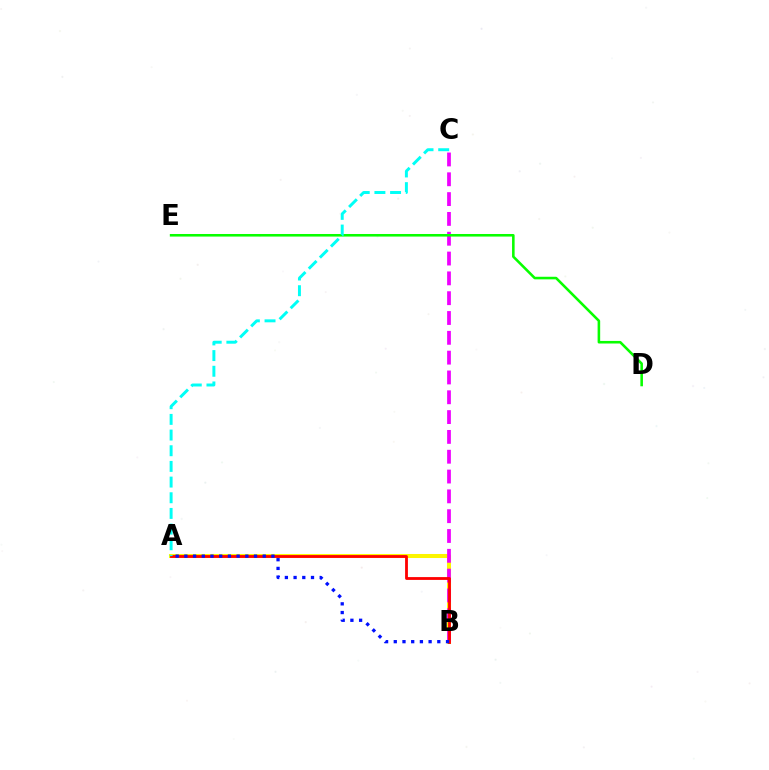{('A', 'B'): [{'color': '#fcf500', 'line_style': 'solid', 'thickness': 2.89}, {'color': '#ff0000', 'line_style': 'solid', 'thickness': 2.03}, {'color': '#0010ff', 'line_style': 'dotted', 'thickness': 2.37}], ('B', 'C'): [{'color': '#ee00ff', 'line_style': 'dashed', 'thickness': 2.69}], ('D', 'E'): [{'color': '#08ff00', 'line_style': 'solid', 'thickness': 1.85}], ('A', 'C'): [{'color': '#00fff6', 'line_style': 'dashed', 'thickness': 2.13}]}